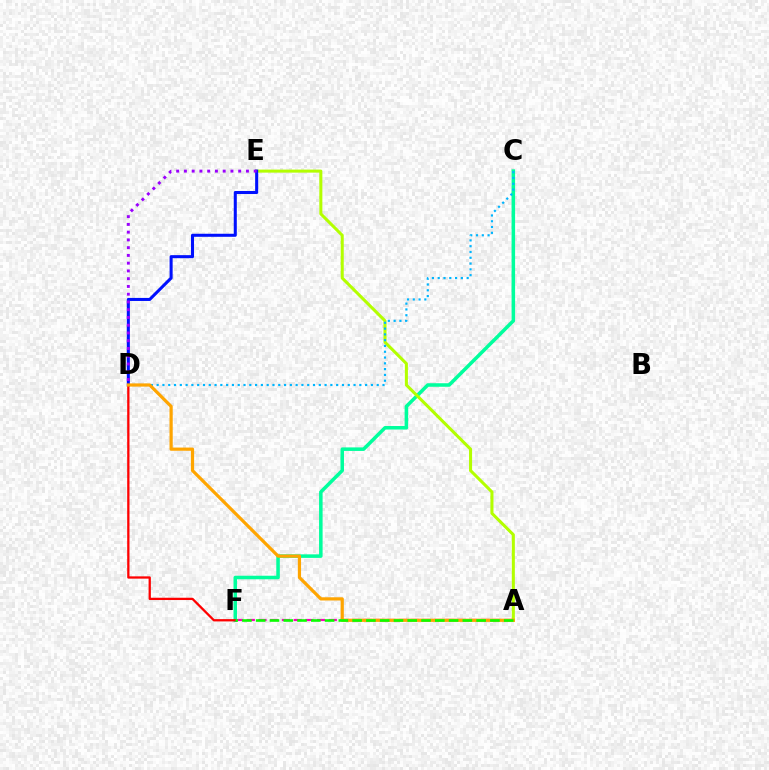{('C', 'F'): [{'color': '#00ff9d', 'line_style': 'solid', 'thickness': 2.54}], ('A', 'E'): [{'color': '#b3ff00', 'line_style': 'solid', 'thickness': 2.19}], ('C', 'D'): [{'color': '#00b5ff', 'line_style': 'dotted', 'thickness': 1.57}], ('D', 'E'): [{'color': '#0010ff', 'line_style': 'solid', 'thickness': 2.19}, {'color': '#9b00ff', 'line_style': 'dotted', 'thickness': 2.11}], ('A', 'F'): [{'color': '#ff00bd', 'line_style': 'dashed', 'thickness': 1.59}, {'color': '#08ff00', 'line_style': 'dashed', 'thickness': 1.87}], ('D', 'F'): [{'color': '#ff0000', 'line_style': 'solid', 'thickness': 1.64}], ('A', 'D'): [{'color': '#ffa500', 'line_style': 'solid', 'thickness': 2.31}]}